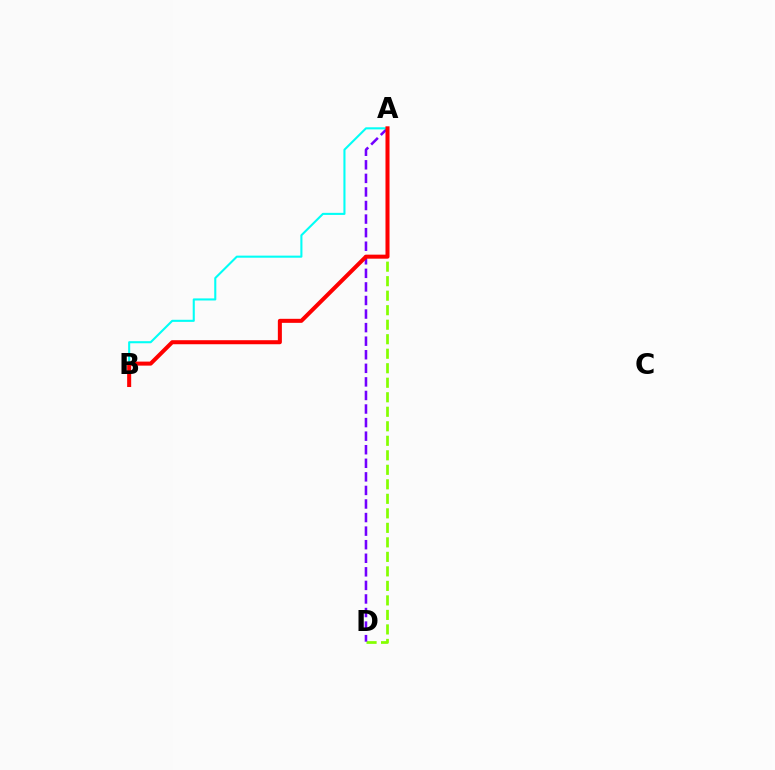{('A', 'D'): [{'color': '#84ff00', 'line_style': 'dashed', 'thickness': 1.97}, {'color': '#7200ff', 'line_style': 'dashed', 'thickness': 1.84}], ('A', 'B'): [{'color': '#00fff6', 'line_style': 'solid', 'thickness': 1.5}, {'color': '#ff0000', 'line_style': 'solid', 'thickness': 2.9}]}